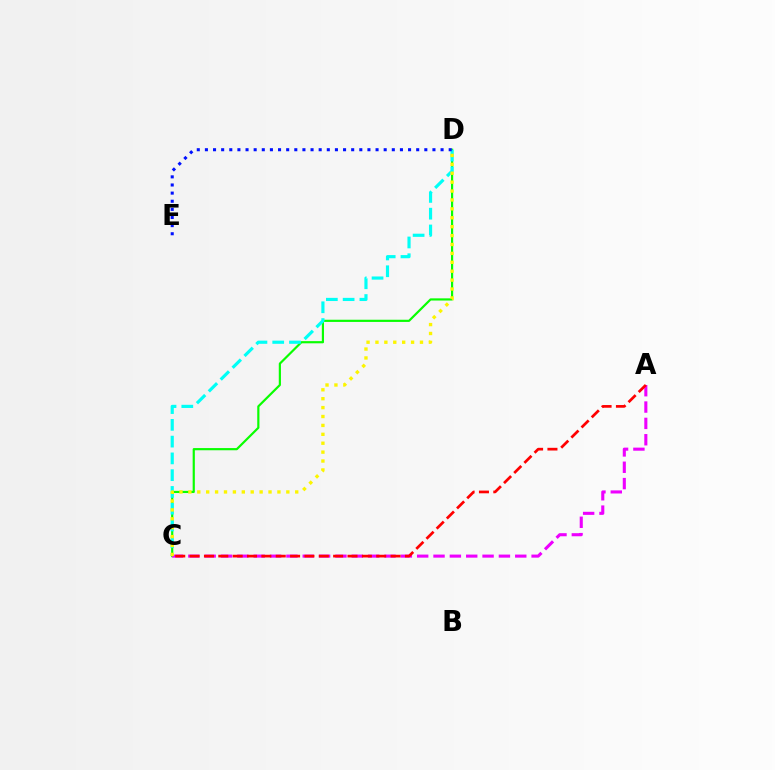{('C', 'D'): [{'color': '#08ff00', 'line_style': 'solid', 'thickness': 1.57}, {'color': '#00fff6', 'line_style': 'dashed', 'thickness': 2.28}, {'color': '#fcf500', 'line_style': 'dotted', 'thickness': 2.42}], ('A', 'C'): [{'color': '#ee00ff', 'line_style': 'dashed', 'thickness': 2.22}, {'color': '#ff0000', 'line_style': 'dashed', 'thickness': 1.95}], ('D', 'E'): [{'color': '#0010ff', 'line_style': 'dotted', 'thickness': 2.21}]}